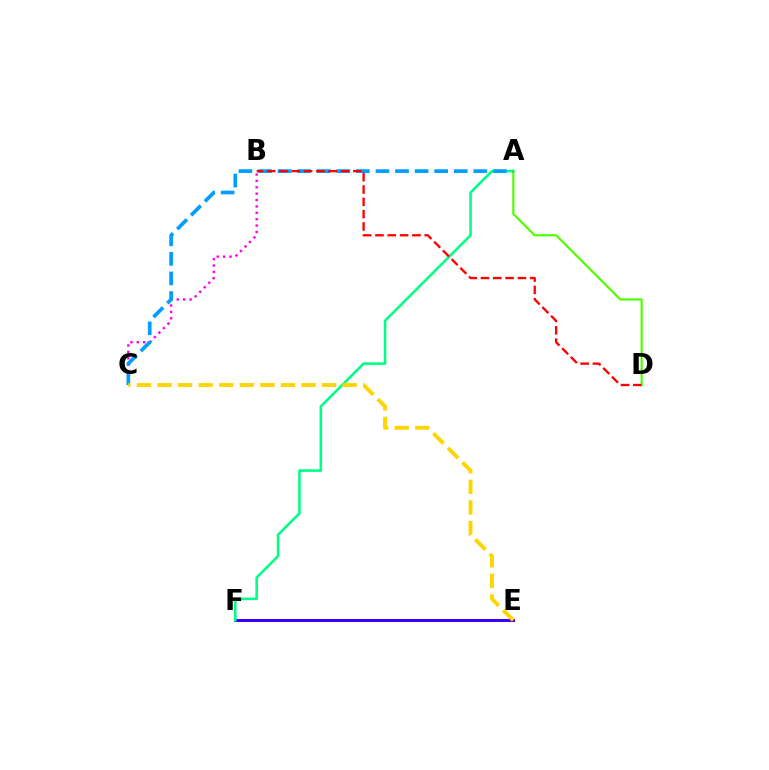{('E', 'F'): [{'color': '#3700ff', 'line_style': 'solid', 'thickness': 2.17}], ('B', 'C'): [{'color': '#ff00ed', 'line_style': 'dotted', 'thickness': 1.73}], ('A', 'F'): [{'color': '#00ff86', 'line_style': 'solid', 'thickness': 1.87}], ('A', 'D'): [{'color': '#4fff00', 'line_style': 'solid', 'thickness': 1.57}], ('A', 'C'): [{'color': '#009eff', 'line_style': 'dashed', 'thickness': 2.66}], ('B', 'D'): [{'color': '#ff0000', 'line_style': 'dashed', 'thickness': 1.67}], ('C', 'E'): [{'color': '#ffd500', 'line_style': 'dashed', 'thickness': 2.79}]}